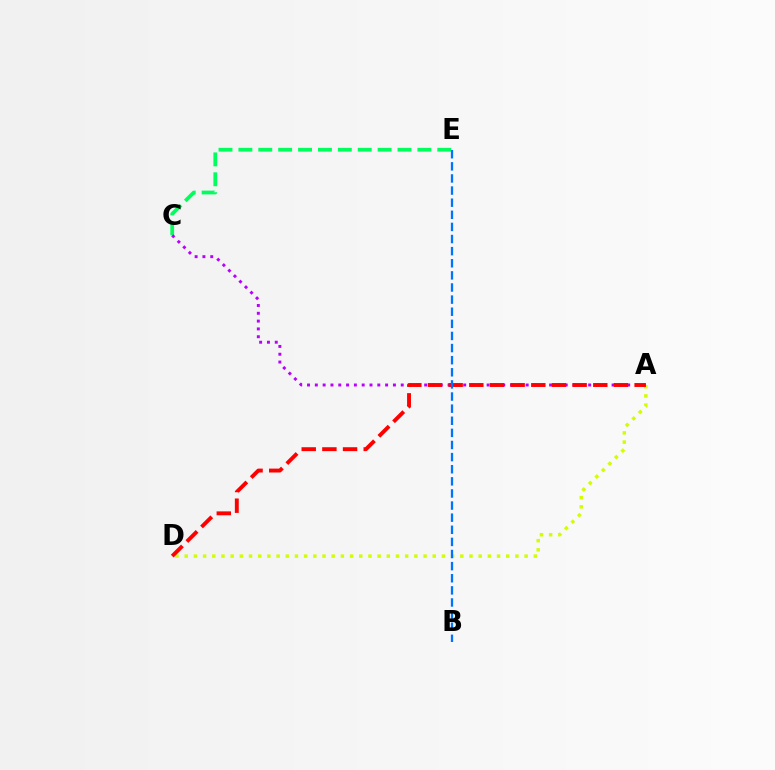{('C', 'E'): [{'color': '#00ff5c', 'line_style': 'dashed', 'thickness': 2.7}], ('A', 'D'): [{'color': '#d1ff00', 'line_style': 'dotted', 'thickness': 2.5}, {'color': '#ff0000', 'line_style': 'dashed', 'thickness': 2.81}], ('A', 'C'): [{'color': '#b900ff', 'line_style': 'dotted', 'thickness': 2.12}], ('B', 'E'): [{'color': '#0074ff', 'line_style': 'dashed', 'thickness': 1.65}]}